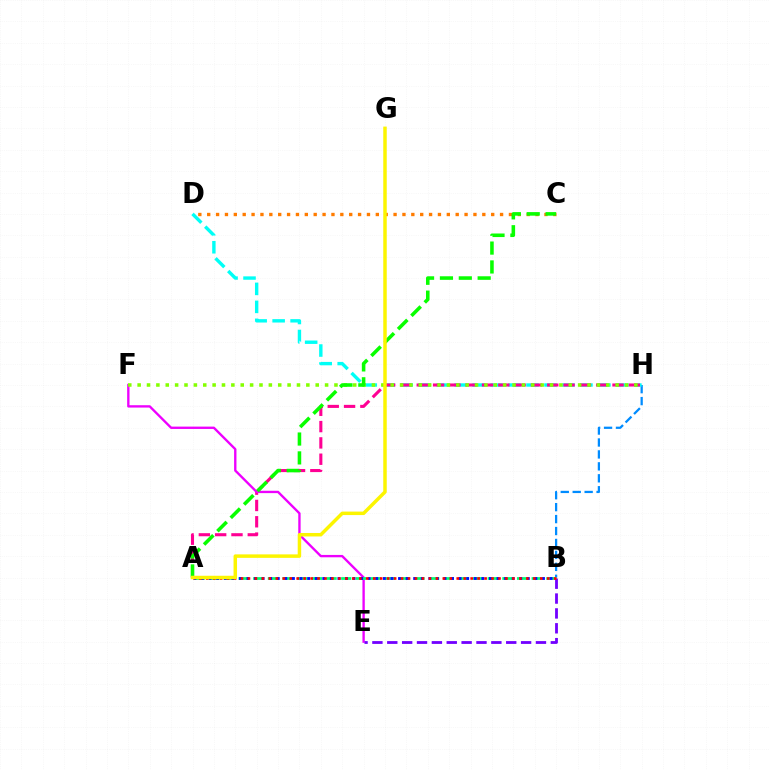{('B', 'H'): [{'color': '#008cff', 'line_style': 'dashed', 'thickness': 1.62}], ('D', 'H'): [{'color': '#00fff6', 'line_style': 'dashed', 'thickness': 2.44}], ('A', 'H'): [{'color': '#ff0094', 'line_style': 'dashed', 'thickness': 2.22}], ('E', 'F'): [{'color': '#ee00ff', 'line_style': 'solid', 'thickness': 1.7}], ('A', 'B'): [{'color': '#00ff74', 'line_style': 'dashed', 'thickness': 1.99}, {'color': '#0010ff', 'line_style': 'dotted', 'thickness': 2.06}, {'color': '#ff0000', 'line_style': 'dotted', 'thickness': 1.89}], ('F', 'H'): [{'color': '#84ff00', 'line_style': 'dotted', 'thickness': 2.55}], ('C', 'D'): [{'color': '#ff7c00', 'line_style': 'dotted', 'thickness': 2.41}], ('B', 'E'): [{'color': '#7200ff', 'line_style': 'dashed', 'thickness': 2.02}], ('A', 'C'): [{'color': '#08ff00', 'line_style': 'dashed', 'thickness': 2.56}], ('A', 'G'): [{'color': '#fcf500', 'line_style': 'solid', 'thickness': 2.5}]}